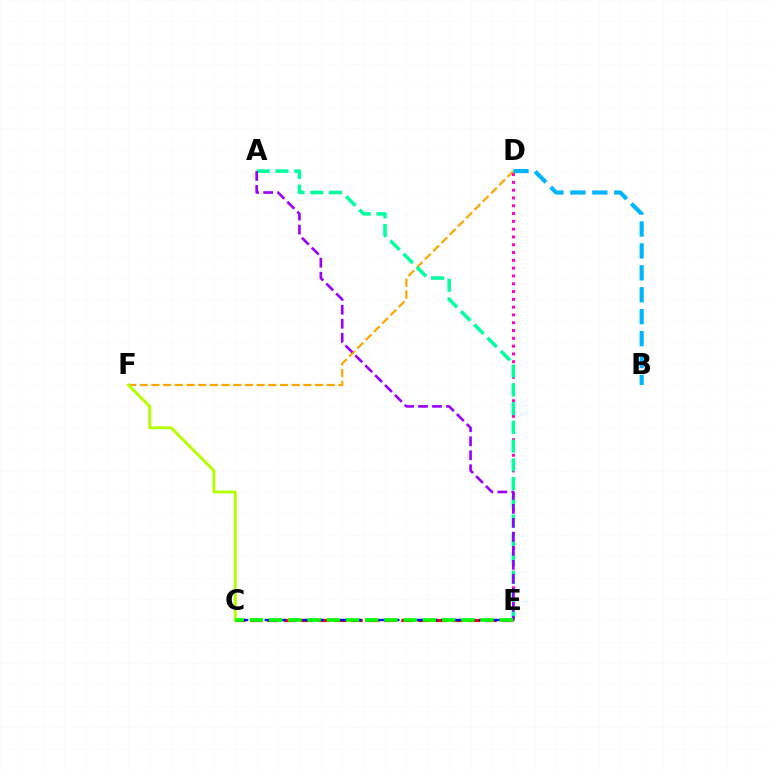{('C', 'E'): [{'color': '#ff0000', 'line_style': 'dashed', 'thickness': 2.28}, {'color': '#0010ff', 'line_style': 'dashed', 'thickness': 1.71}, {'color': '#08ff00', 'line_style': 'dashed', 'thickness': 2.61}], ('D', 'F'): [{'color': '#ffa500', 'line_style': 'dashed', 'thickness': 1.59}], ('D', 'E'): [{'color': '#ff00bd', 'line_style': 'dotted', 'thickness': 2.12}], ('A', 'E'): [{'color': '#00ff9d', 'line_style': 'dashed', 'thickness': 2.55}, {'color': '#9b00ff', 'line_style': 'dashed', 'thickness': 1.9}], ('B', 'D'): [{'color': '#00b5ff', 'line_style': 'dashed', 'thickness': 2.98}], ('C', 'F'): [{'color': '#b3ff00', 'line_style': 'solid', 'thickness': 2.1}]}